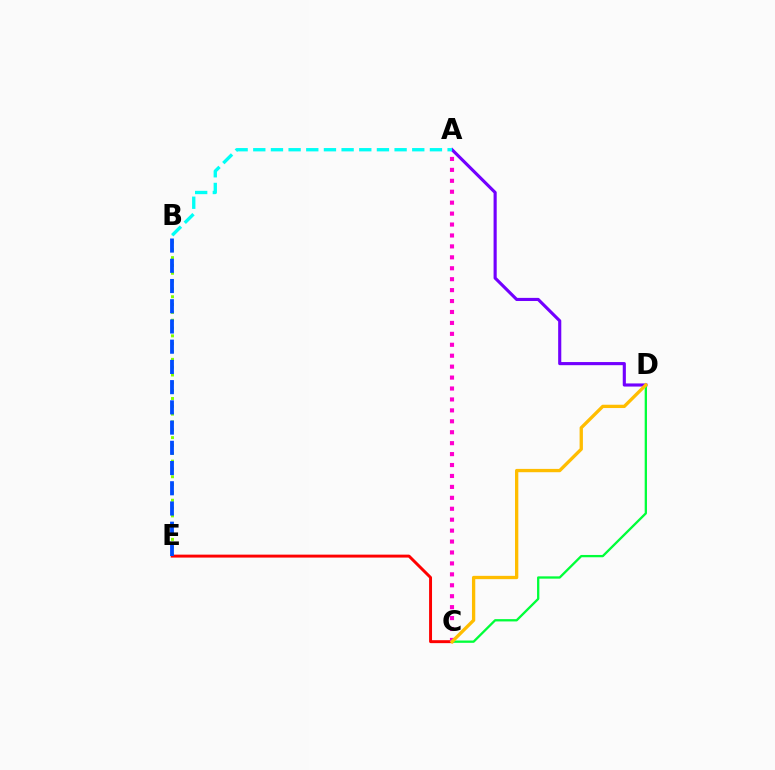{('B', 'E'): [{'color': '#84ff00', 'line_style': 'dotted', 'thickness': 2.13}, {'color': '#004bff', 'line_style': 'dashed', 'thickness': 2.75}], ('C', 'E'): [{'color': '#ff0000', 'line_style': 'solid', 'thickness': 2.12}], ('A', 'C'): [{'color': '#ff00cf', 'line_style': 'dotted', 'thickness': 2.97}], ('A', 'D'): [{'color': '#7200ff', 'line_style': 'solid', 'thickness': 2.25}], ('C', 'D'): [{'color': '#00ff39', 'line_style': 'solid', 'thickness': 1.66}, {'color': '#ffbd00', 'line_style': 'solid', 'thickness': 2.38}], ('A', 'B'): [{'color': '#00fff6', 'line_style': 'dashed', 'thickness': 2.4}]}